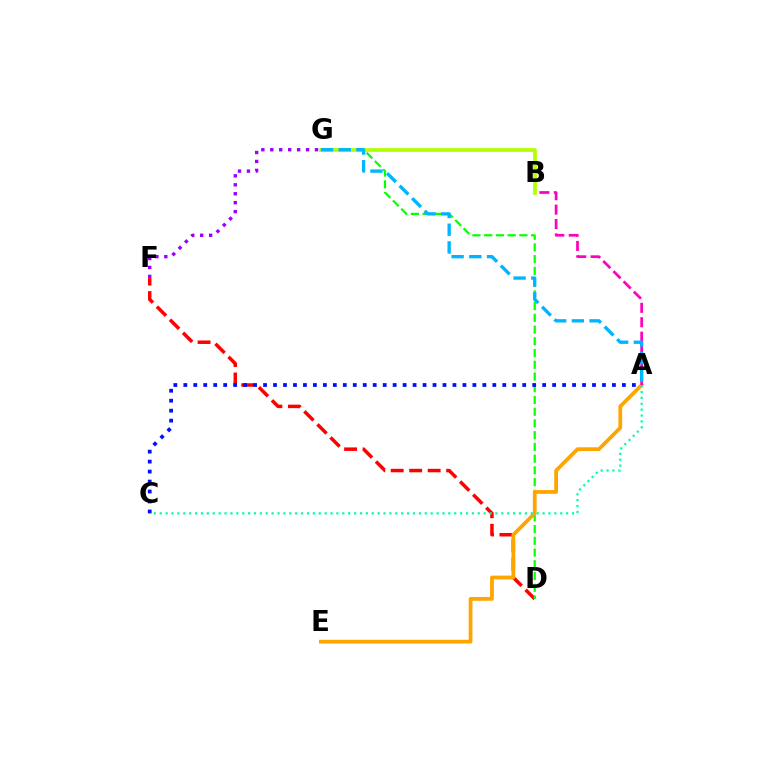{('D', 'F'): [{'color': '#ff0000', 'line_style': 'dashed', 'thickness': 2.51}], ('D', 'G'): [{'color': '#08ff00', 'line_style': 'dashed', 'thickness': 1.59}], ('A', 'E'): [{'color': '#ffa500', 'line_style': 'solid', 'thickness': 2.71}], ('A', 'B'): [{'color': '#ff00bd', 'line_style': 'dashed', 'thickness': 1.96}], ('B', 'G'): [{'color': '#b3ff00', 'line_style': 'solid', 'thickness': 2.68}], ('A', 'C'): [{'color': '#00ff9d', 'line_style': 'dotted', 'thickness': 1.6}, {'color': '#0010ff', 'line_style': 'dotted', 'thickness': 2.71}], ('A', 'G'): [{'color': '#00b5ff', 'line_style': 'dashed', 'thickness': 2.41}], ('F', 'G'): [{'color': '#9b00ff', 'line_style': 'dotted', 'thickness': 2.43}]}